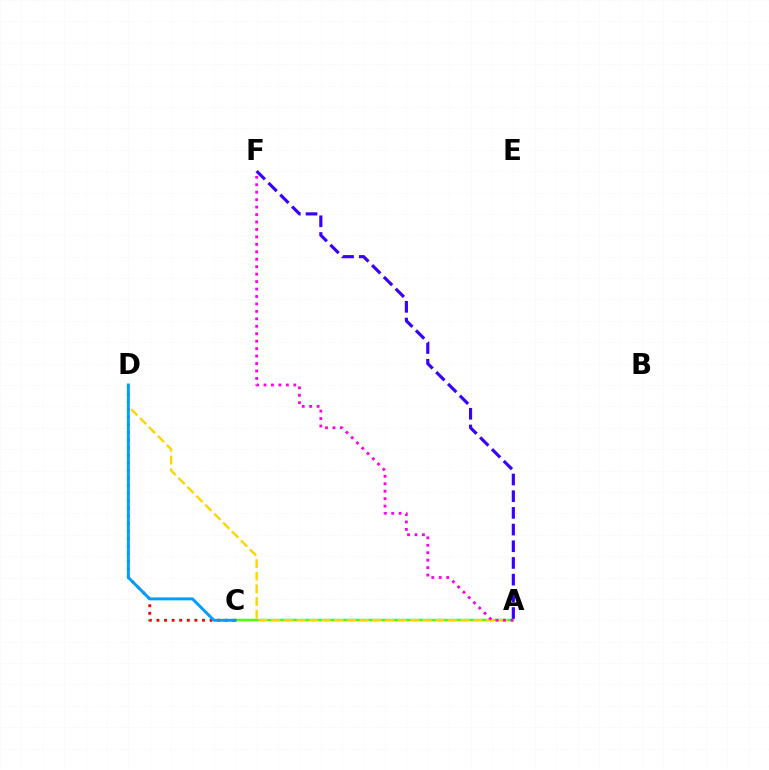{('C', 'D'): [{'color': '#ff0000', 'line_style': 'dotted', 'thickness': 2.06}, {'color': '#009eff', 'line_style': 'solid', 'thickness': 2.12}], ('A', 'C'): [{'color': '#00ff86', 'line_style': 'solid', 'thickness': 1.57}, {'color': '#4fff00', 'line_style': 'solid', 'thickness': 1.68}], ('A', 'D'): [{'color': '#ffd500', 'line_style': 'dashed', 'thickness': 1.72}], ('A', 'F'): [{'color': '#ff00ed', 'line_style': 'dotted', 'thickness': 2.02}, {'color': '#3700ff', 'line_style': 'dashed', 'thickness': 2.27}]}